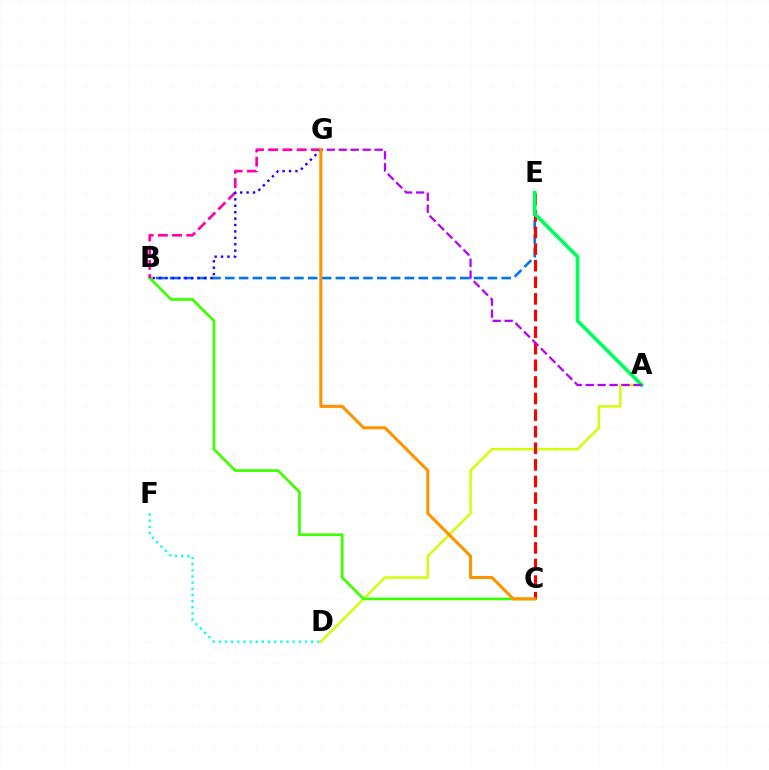{('D', 'F'): [{'color': '#00fff6', 'line_style': 'dotted', 'thickness': 1.67}], ('B', 'E'): [{'color': '#0074ff', 'line_style': 'dashed', 'thickness': 1.88}], ('A', 'D'): [{'color': '#d1ff00', 'line_style': 'solid', 'thickness': 1.74}], ('B', 'C'): [{'color': '#3dff00', 'line_style': 'solid', 'thickness': 1.95}], ('B', 'G'): [{'color': '#ff00ac', 'line_style': 'dashed', 'thickness': 1.93}, {'color': '#2500ff', 'line_style': 'dotted', 'thickness': 1.74}], ('C', 'E'): [{'color': '#ff0000', 'line_style': 'dashed', 'thickness': 2.26}], ('A', 'E'): [{'color': '#00ff5c', 'line_style': 'solid', 'thickness': 2.64}], ('A', 'G'): [{'color': '#b900ff', 'line_style': 'dashed', 'thickness': 1.62}], ('C', 'G'): [{'color': '#ff9400', 'line_style': 'solid', 'thickness': 2.22}]}